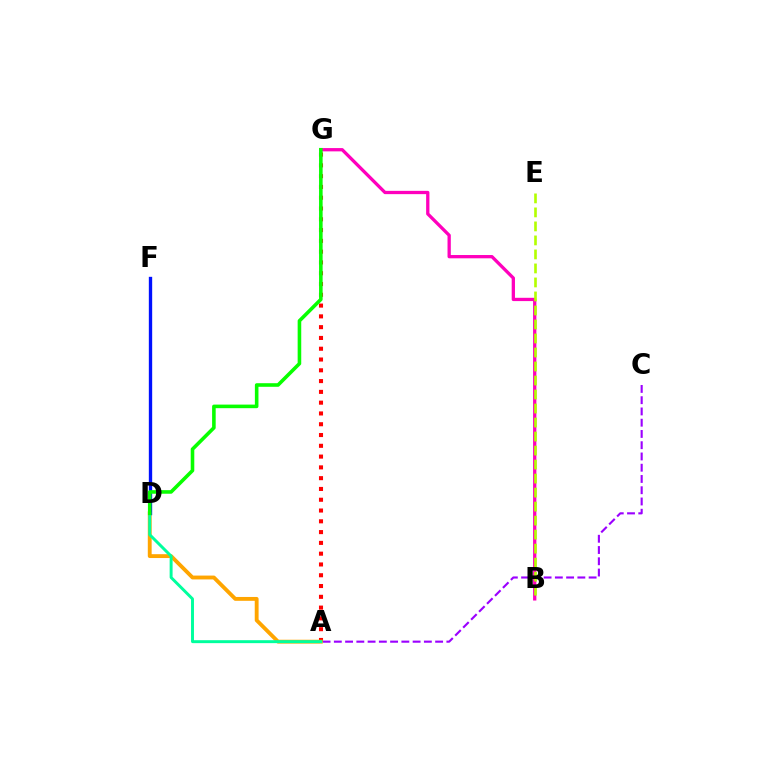{('D', 'F'): [{'color': '#00b5ff', 'line_style': 'dashed', 'thickness': 1.9}, {'color': '#0010ff', 'line_style': 'solid', 'thickness': 2.41}], ('A', 'G'): [{'color': '#ff0000', 'line_style': 'dotted', 'thickness': 2.93}], ('A', 'C'): [{'color': '#9b00ff', 'line_style': 'dashed', 'thickness': 1.53}], ('A', 'D'): [{'color': '#ffa500', 'line_style': 'solid', 'thickness': 2.78}, {'color': '#00ff9d', 'line_style': 'solid', 'thickness': 2.12}], ('B', 'G'): [{'color': '#ff00bd', 'line_style': 'solid', 'thickness': 2.37}], ('B', 'E'): [{'color': '#b3ff00', 'line_style': 'dashed', 'thickness': 1.9}], ('D', 'G'): [{'color': '#08ff00', 'line_style': 'solid', 'thickness': 2.58}]}